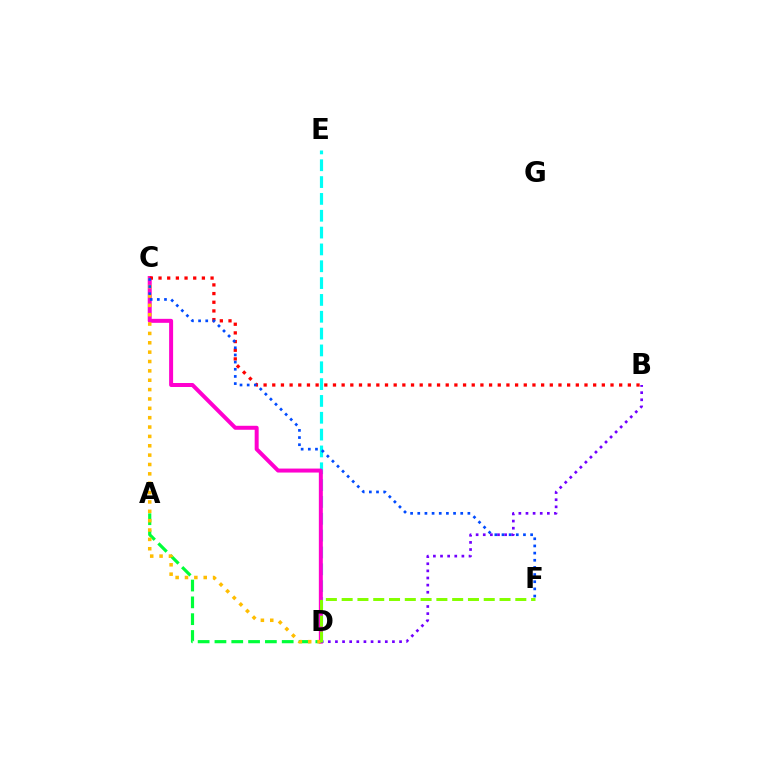{('D', 'E'): [{'color': '#00fff6', 'line_style': 'dashed', 'thickness': 2.29}], ('A', 'D'): [{'color': '#00ff39', 'line_style': 'dashed', 'thickness': 2.28}], ('C', 'D'): [{'color': '#ff00cf', 'line_style': 'solid', 'thickness': 2.87}, {'color': '#ffbd00', 'line_style': 'dotted', 'thickness': 2.54}], ('B', 'C'): [{'color': '#ff0000', 'line_style': 'dotted', 'thickness': 2.36}], ('C', 'F'): [{'color': '#004bff', 'line_style': 'dotted', 'thickness': 1.95}], ('B', 'D'): [{'color': '#7200ff', 'line_style': 'dotted', 'thickness': 1.94}], ('D', 'F'): [{'color': '#84ff00', 'line_style': 'dashed', 'thickness': 2.14}]}